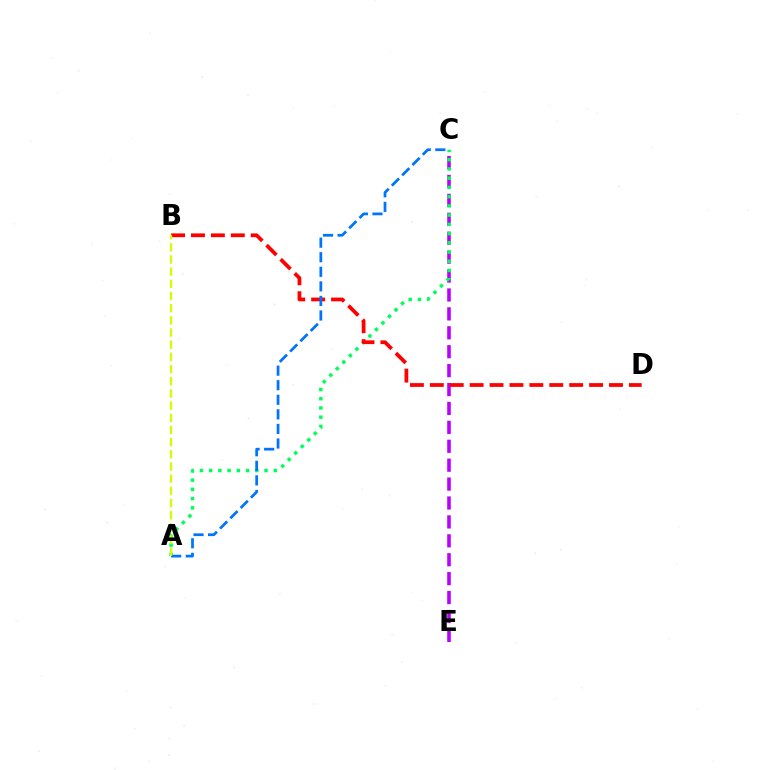{('C', 'E'): [{'color': '#b900ff', 'line_style': 'dashed', 'thickness': 2.57}], ('A', 'C'): [{'color': '#00ff5c', 'line_style': 'dotted', 'thickness': 2.51}, {'color': '#0074ff', 'line_style': 'dashed', 'thickness': 1.98}], ('B', 'D'): [{'color': '#ff0000', 'line_style': 'dashed', 'thickness': 2.7}], ('A', 'B'): [{'color': '#d1ff00', 'line_style': 'dashed', 'thickness': 1.65}]}